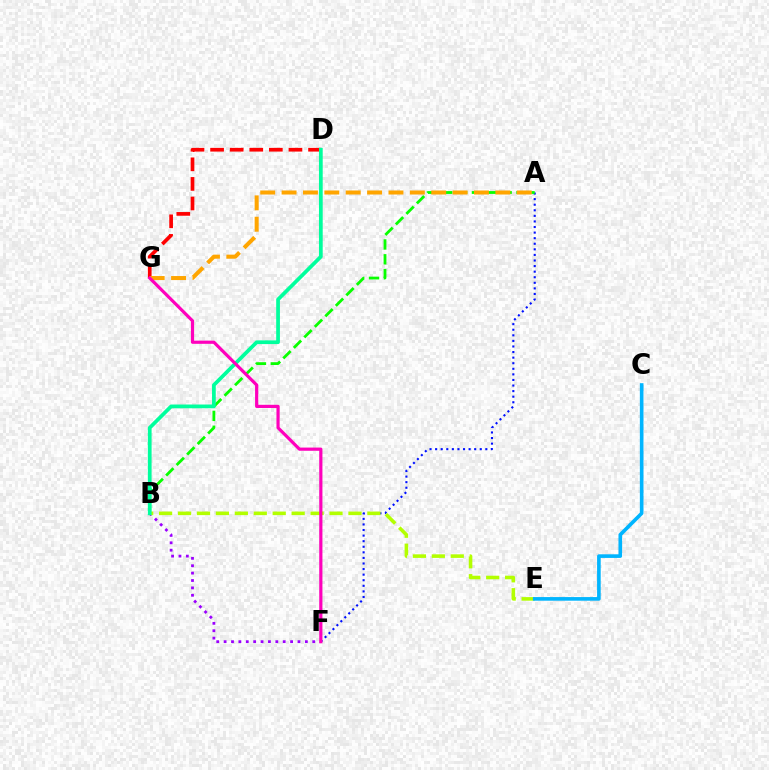{('A', 'F'): [{'color': '#0010ff', 'line_style': 'dotted', 'thickness': 1.52}], ('A', 'B'): [{'color': '#08ff00', 'line_style': 'dashed', 'thickness': 2.02}], ('B', 'F'): [{'color': '#9b00ff', 'line_style': 'dotted', 'thickness': 2.01}], ('B', 'E'): [{'color': '#b3ff00', 'line_style': 'dashed', 'thickness': 2.57}], ('C', 'E'): [{'color': '#00b5ff', 'line_style': 'solid', 'thickness': 2.61}], ('D', 'G'): [{'color': '#ff0000', 'line_style': 'dashed', 'thickness': 2.66}], ('A', 'G'): [{'color': '#ffa500', 'line_style': 'dashed', 'thickness': 2.9}], ('B', 'D'): [{'color': '#00ff9d', 'line_style': 'solid', 'thickness': 2.69}], ('F', 'G'): [{'color': '#ff00bd', 'line_style': 'solid', 'thickness': 2.3}]}